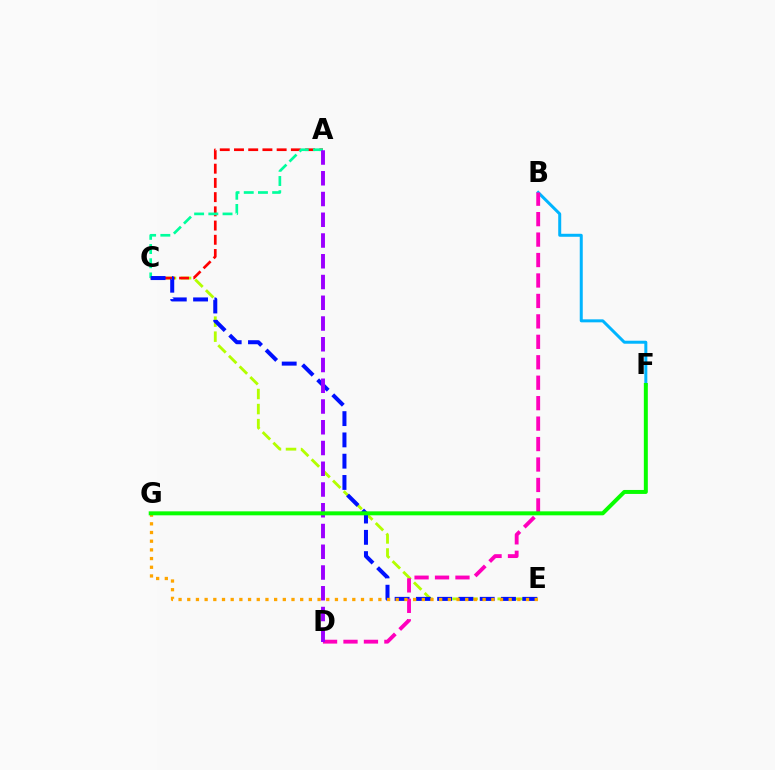{('C', 'E'): [{'color': '#b3ff00', 'line_style': 'dashed', 'thickness': 2.04}, {'color': '#0010ff', 'line_style': 'dashed', 'thickness': 2.89}], ('A', 'C'): [{'color': '#ff0000', 'line_style': 'dashed', 'thickness': 1.93}, {'color': '#00ff9d', 'line_style': 'dashed', 'thickness': 1.93}], ('B', 'F'): [{'color': '#00b5ff', 'line_style': 'solid', 'thickness': 2.16}], ('B', 'D'): [{'color': '#ff00bd', 'line_style': 'dashed', 'thickness': 2.78}], ('A', 'D'): [{'color': '#9b00ff', 'line_style': 'dashed', 'thickness': 2.82}], ('E', 'G'): [{'color': '#ffa500', 'line_style': 'dotted', 'thickness': 2.36}], ('F', 'G'): [{'color': '#08ff00', 'line_style': 'solid', 'thickness': 2.86}]}